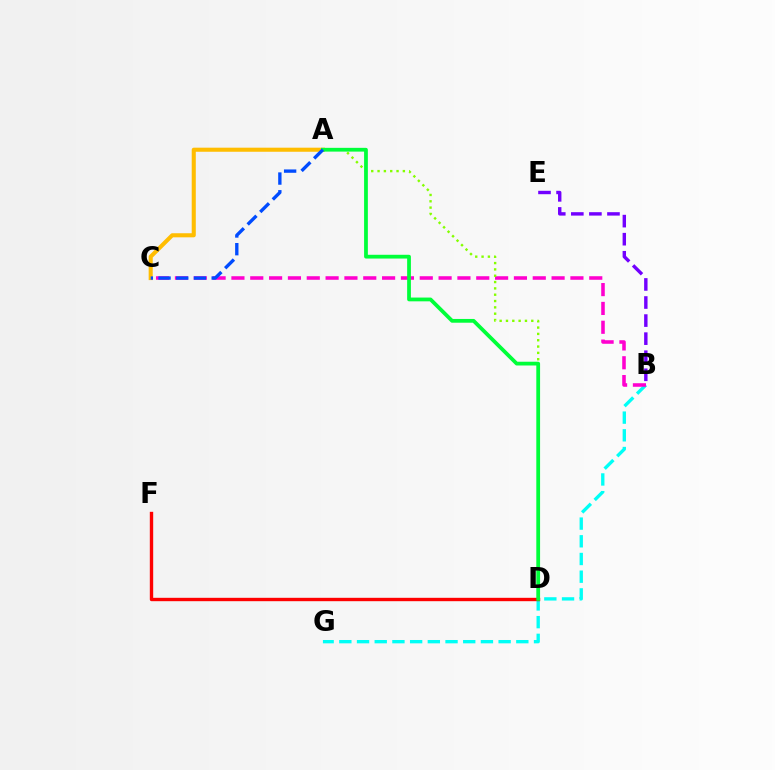{('B', 'G'): [{'color': '#00fff6', 'line_style': 'dashed', 'thickness': 2.4}], ('B', 'C'): [{'color': '#ff00cf', 'line_style': 'dashed', 'thickness': 2.56}], ('A', 'C'): [{'color': '#ffbd00', 'line_style': 'solid', 'thickness': 2.93}, {'color': '#004bff', 'line_style': 'dashed', 'thickness': 2.41}], ('A', 'D'): [{'color': '#84ff00', 'line_style': 'dotted', 'thickness': 1.72}, {'color': '#00ff39', 'line_style': 'solid', 'thickness': 2.71}], ('D', 'F'): [{'color': '#ff0000', 'line_style': 'solid', 'thickness': 2.43}], ('B', 'E'): [{'color': '#7200ff', 'line_style': 'dashed', 'thickness': 2.45}]}